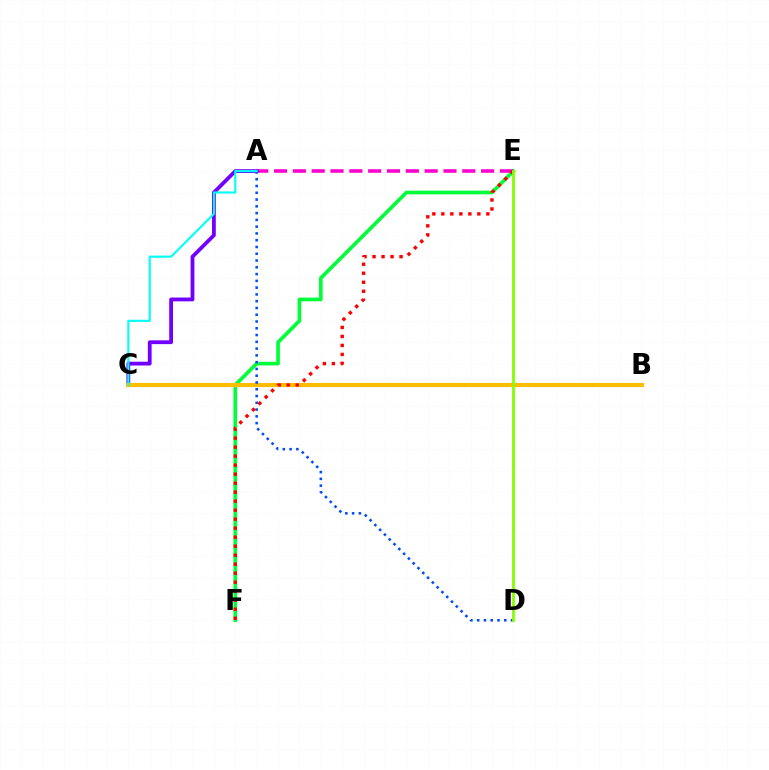{('E', 'F'): [{'color': '#00ff39', 'line_style': 'solid', 'thickness': 2.64}, {'color': '#ff0000', 'line_style': 'dotted', 'thickness': 2.45}], ('A', 'E'): [{'color': '#ff00cf', 'line_style': 'dashed', 'thickness': 2.56}], ('A', 'C'): [{'color': '#7200ff', 'line_style': 'solid', 'thickness': 2.74}, {'color': '#00fff6', 'line_style': 'solid', 'thickness': 1.52}], ('B', 'C'): [{'color': '#ffbd00', 'line_style': 'solid', 'thickness': 2.97}], ('A', 'D'): [{'color': '#004bff', 'line_style': 'dotted', 'thickness': 1.84}], ('D', 'E'): [{'color': '#84ff00', 'line_style': 'solid', 'thickness': 2.02}]}